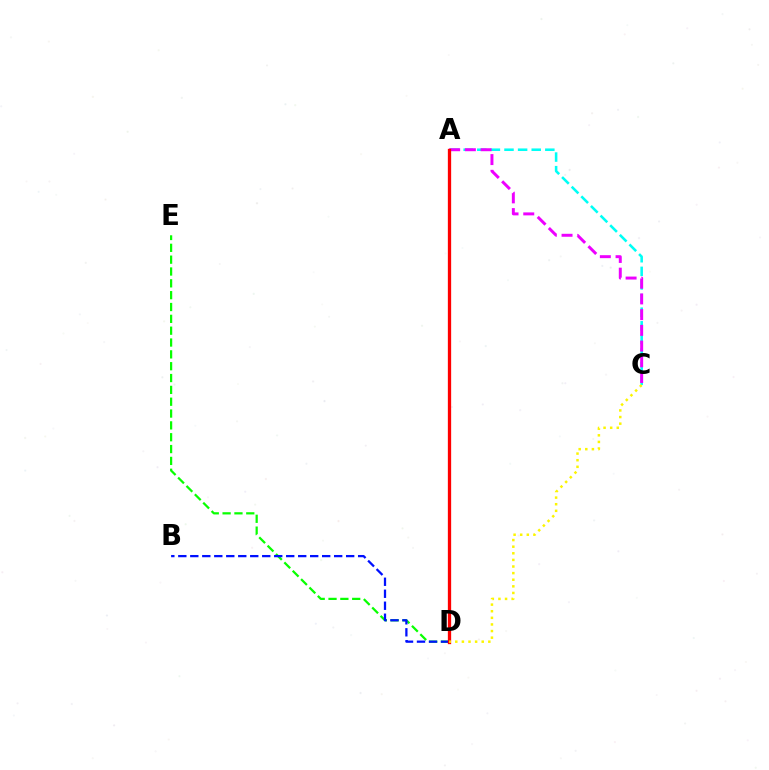{('D', 'E'): [{'color': '#08ff00', 'line_style': 'dashed', 'thickness': 1.61}], ('A', 'C'): [{'color': '#00fff6', 'line_style': 'dashed', 'thickness': 1.85}, {'color': '#ee00ff', 'line_style': 'dashed', 'thickness': 2.14}], ('B', 'D'): [{'color': '#0010ff', 'line_style': 'dashed', 'thickness': 1.63}], ('A', 'D'): [{'color': '#ff0000', 'line_style': 'solid', 'thickness': 2.37}], ('C', 'D'): [{'color': '#fcf500', 'line_style': 'dotted', 'thickness': 1.8}]}